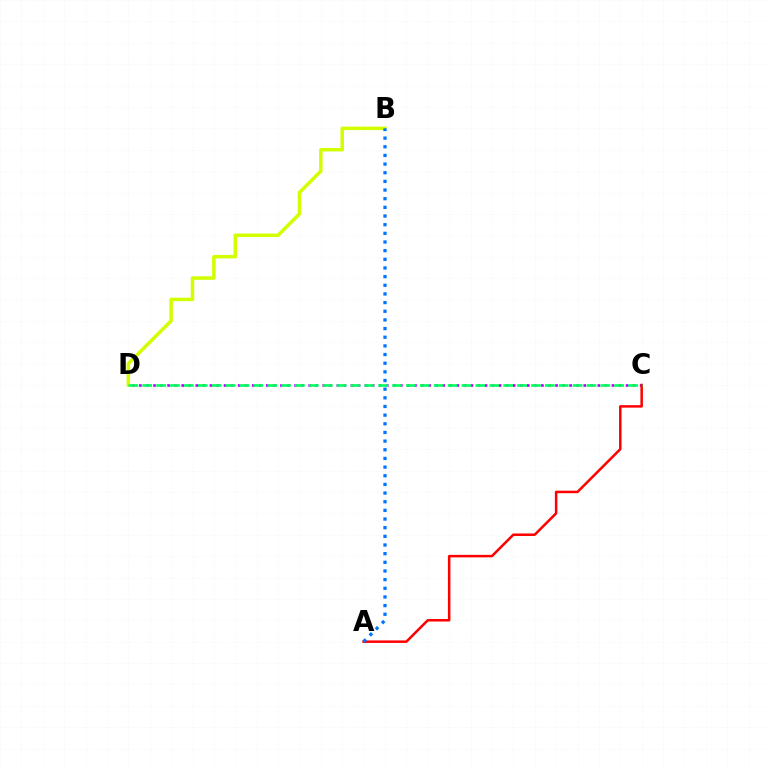{('C', 'D'): [{'color': '#b900ff', 'line_style': 'dotted', 'thickness': 1.92}, {'color': '#00ff5c', 'line_style': 'dashed', 'thickness': 1.89}], ('B', 'D'): [{'color': '#d1ff00', 'line_style': 'solid', 'thickness': 2.52}], ('A', 'C'): [{'color': '#ff0000', 'line_style': 'solid', 'thickness': 1.81}], ('A', 'B'): [{'color': '#0074ff', 'line_style': 'dotted', 'thickness': 2.35}]}